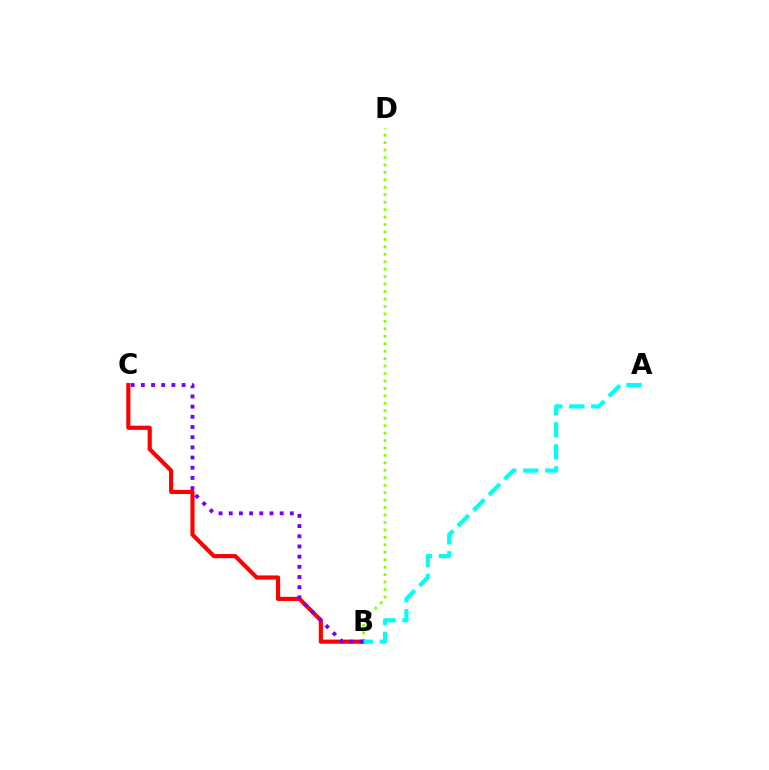{('B', 'D'): [{'color': '#84ff00', 'line_style': 'dotted', 'thickness': 2.02}], ('B', 'C'): [{'color': '#ff0000', 'line_style': 'solid', 'thickness': 2.98}, {'color': '#7200ff', 'line_style': 'dotted', 'thickness': 2.77}], ('A', 'B'): [{'color': '#00fff6', 'line_style': 'dashed', 'thickness': 2.99}]}